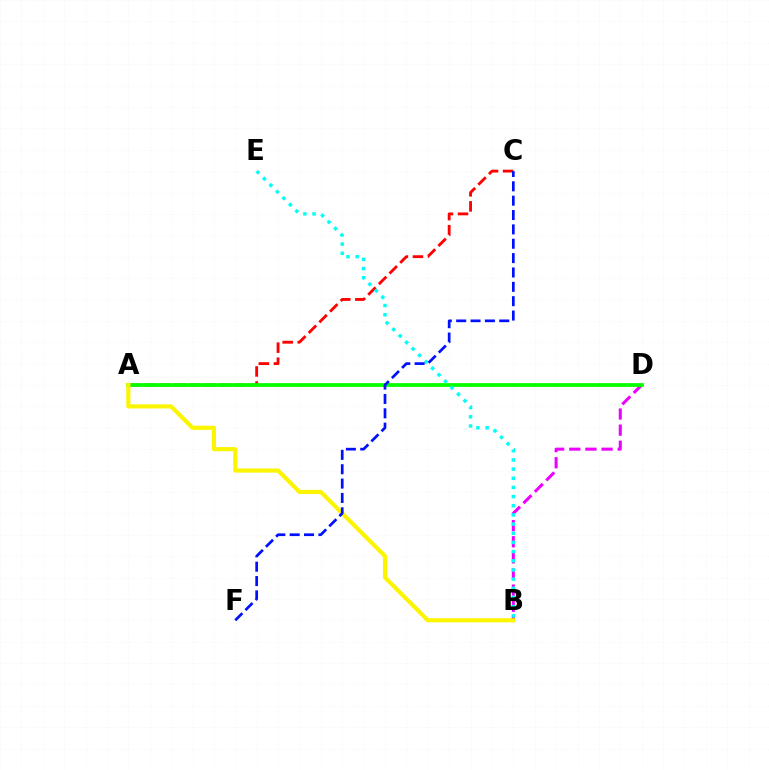{('B', 'D'): [{'color': '#ee00ff', 'line_style': 'dashed', 'thickness': 2.19}], ('A', 'C'): [{'color': '#ff0000', 'line_style': 'dashed', 'thickness': 2.05}], ('A', 'D'): [{'color': '#08ff00', 'line_style': 'solid', 'thickness': 2.72}], ('B', 'E'): [{'color': '#00fff6', 'line_style': 'dotted', 'thickness': 2.49}], ('A', 'B'): [{'color': '#fcf500', 'line_style': 'solid', 'thickness': 2.99}], ('C', 'F'): [{'color': '#0010ff', 'line_style': 'dashed', 'thickness': 1.95}]}